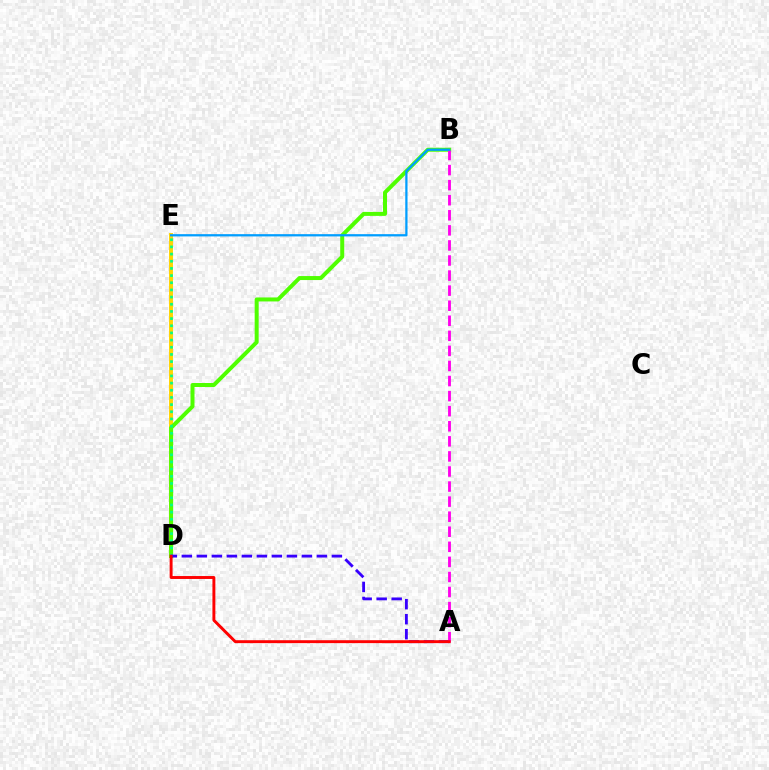{('D', 'E'): [{'color': '#ffd500', 'line_style': 'solid', 'thickness': 2.83}, {'color': '#00ff86', 'line_style': 'dotted', 'thickness': 1.95}], ('B', 'D'): [{'color': '#4fff00', 'line_style': 'solid', 'thickness': 2.88}], ('A', 'D'): [{'color': '#3700ff', 'line_style': 'dashed', 'thickness': 2.04}, {'color': '#ff0000', 'line_style': 'solid', 'thickness': 2.1}], ('A', 'B'): [{'color': '#ff00ed', 'line_style': 'dashed', 'thickness': 2.05}], ('B', 'E'): [{'color': '#009eff', 'line_style': 'solid', 'thickness': 1.63}]}